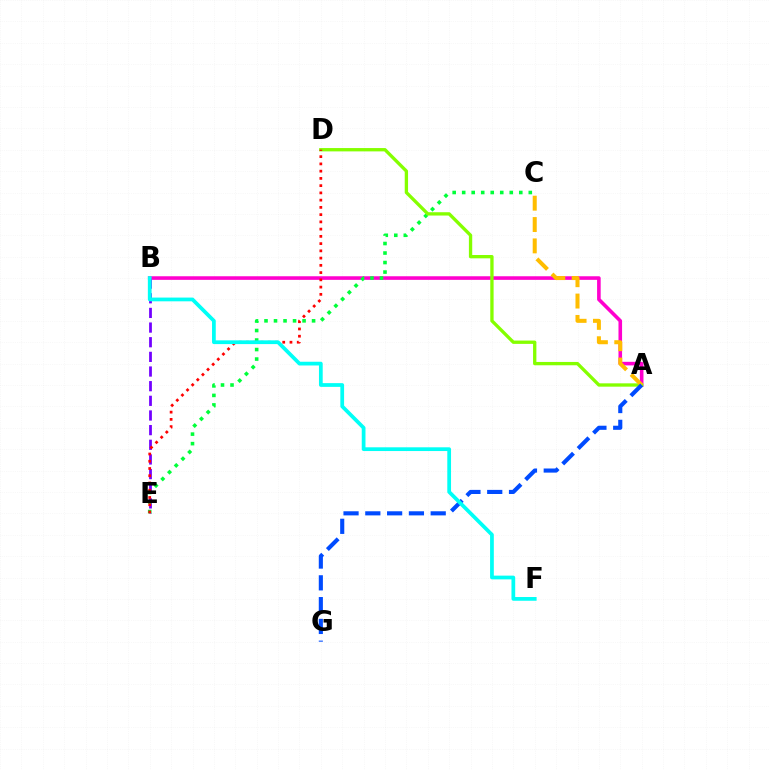{('A', 'B'): [{'color': '#ff00cf', 'line_style': 'solid', 'thickness': 2.59}], ('B', 'E'): [{'color': '#7200ff', 'line_style': 'dashed', 'thickness': 1.99}], ('C', 'E'): [{'color': '#00ff39', 'line_style': 'dotted', 'thickness': 2.58}], ('A', 'D'): [{'color': '#84ff00', 'line_style': 'solid', 'thickness': 2.39}], ('A', 'C'): [{'color': '#ffbd00', 'line_style': 'dashed', 'thickness': 2.9}], ('D', 'E'): [{'color': '#ff0000', 'line_style': 'dotted', 'thickness': 1.97}], ('A', 'G'): [{'color': '#004bff', 'line_style': 'dashed', 'thickness': 2.96}], ('B', 'F'): [{'color': '#00fff6', 'line_style': 'solid', 'thickness': 2.69}]}